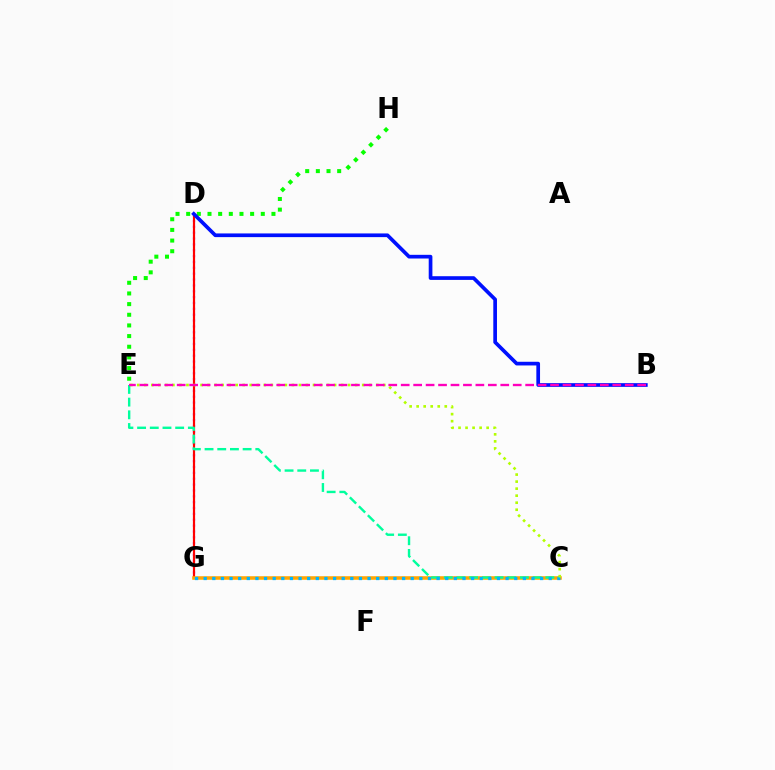{('E', 'H'): [{'color': '#08ff00', 'line_style': 'dotted', 'thickness': 2.9}], ('D', 'G'): [{'color': '#9b00ff', 'line_style': 'dotted', 'thickness': 1.59}, {'color': '#ff0000', 'line_style': 'solid', 'thickness': 1.58}], ('C', 'G'): [{'color': '#ffa500', 'line_style': 'solid', 'thickness': 2.55}, {'color': '#00b5ff', 'line_style': 'dotted', 'thickness': 2.34}], ('C', 'E'): [{'color': '#00ff9d', 'line_style': 'dashed', 'thickness': 1.72}, {'color': '#b3ff00', 'line_style': 'dotted', 'thickness': 1.91}], ('B', 'D'): [{'color': '#0010ff', 'line_style': 'solid', 'thickness': 2.65}], ('B', 'E'): [{'color': '#ff00bd', 'line_style': 'dashed', 'thickness': 1.69}]}